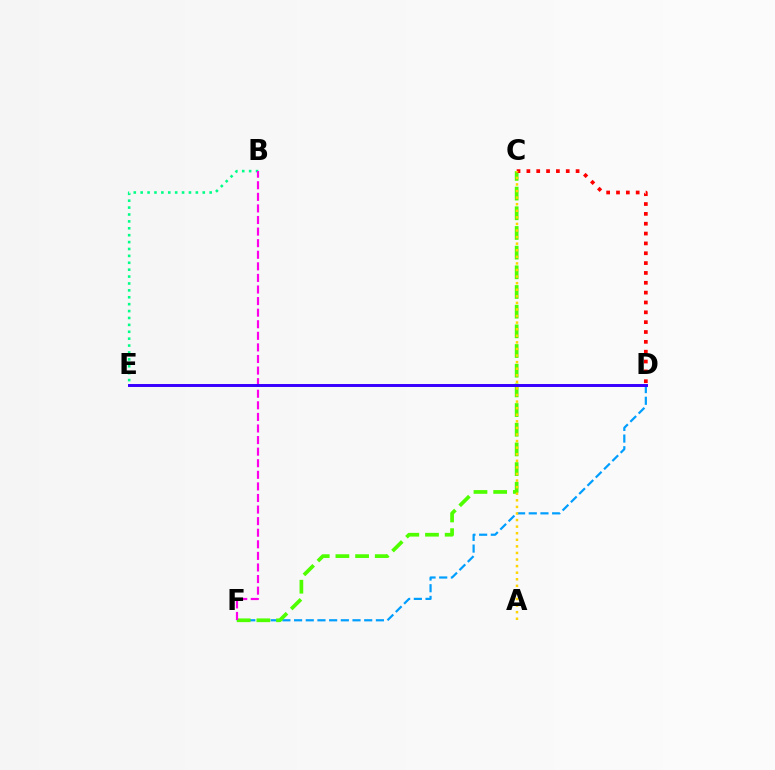{('D', 'F'): [{'color': '#009eff', 'line_style': 'dashed', 'thickness': 1.59}], ('C', 'F'): [{'color': '#4fff00', 'line_style': 'dashed', 'thickness': 2.67}], ('B', 'E'): [{'color': '#00ff86', 'line_style': 'dotted', 'thickness': 1.87}], ('C', 'D'): [{'color': '#ff0000', 'line_style': 'dotted', 'thickness': 2.67}], ('A', 'C'): [{'color': '#ffd500', 'line_style': 'dotted', 'thickness': 1.79}], ('B', 'F'): [{'color': '#ff00ed', 'line_style': 'dashed', 'thickness': 1.57}], ('D', 'E'): [{'color': '#3700ff', 'line_style': 'solid', 'thickness': 2.13}]}